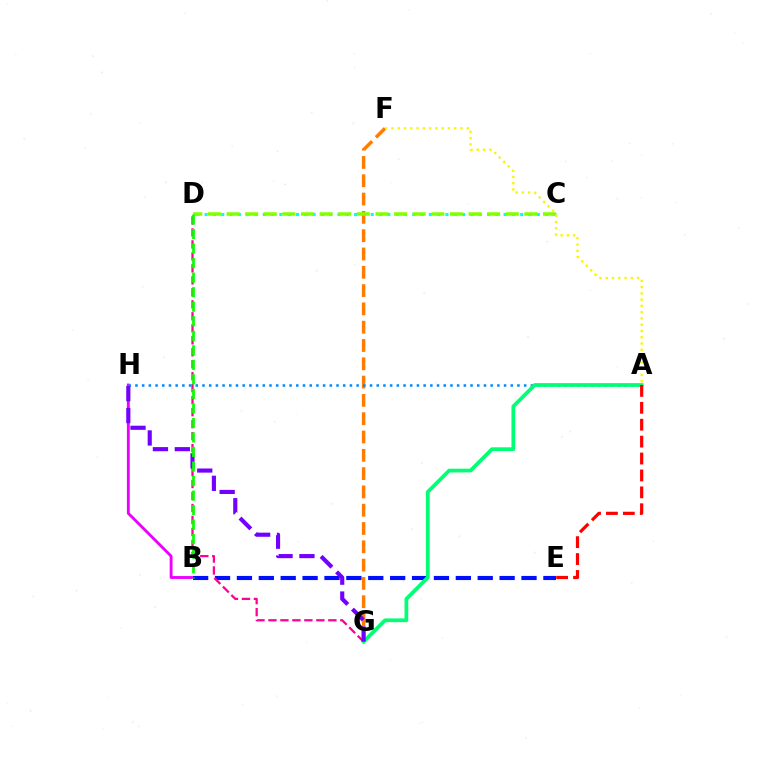{('B', 'H'): [{'color': '#ee00ff', 'line_style': 'solid', 'thickness': 2.07}], ('C', 'D'): [{'color': '#00fff6', 'line_style': 'dotted', 'thickness': 2.26}, {'color': '#84ff00', 'line_style': 'dashed', 'thickness': 2.53}], ('F', 'G'): [{'color': '#ff7c00', 'line_style': 'dashed', 'thickness': 2.49}], ('B', 'E'): [{'color': '#0010ff', 'line_style': 'dashed', 'thickness': 2.97}], ('D', 'G'): [{'color': '#ff0094', 'line_style': 'dashed', 'thickness': 1.63}], ('A', 'F'): [{'color': '#fcf500', 'line_style': 'dotted', 'thickness': 1.71}], ('A', 'H'): [{'color': '#008cff', 'line_style': 'dotted', 'thickness': 1.82}], ('A', 'G'): [{'color': '#00ff74', 'line_style': 'solid', 'thickness': 2.69}], ('G', 'H'): [{'color': '#7200ff', 'line_style': 'dashed', 'thickness': 2.98}], ('B', 'D'): [{'color': '#08ff00', 'line_style': 'dashed', 'thickness': 1.97}], ('A', 'E'): [{'color': '#ff0000', 'line_style': 'dashed', 'thickness': 2.3}]}